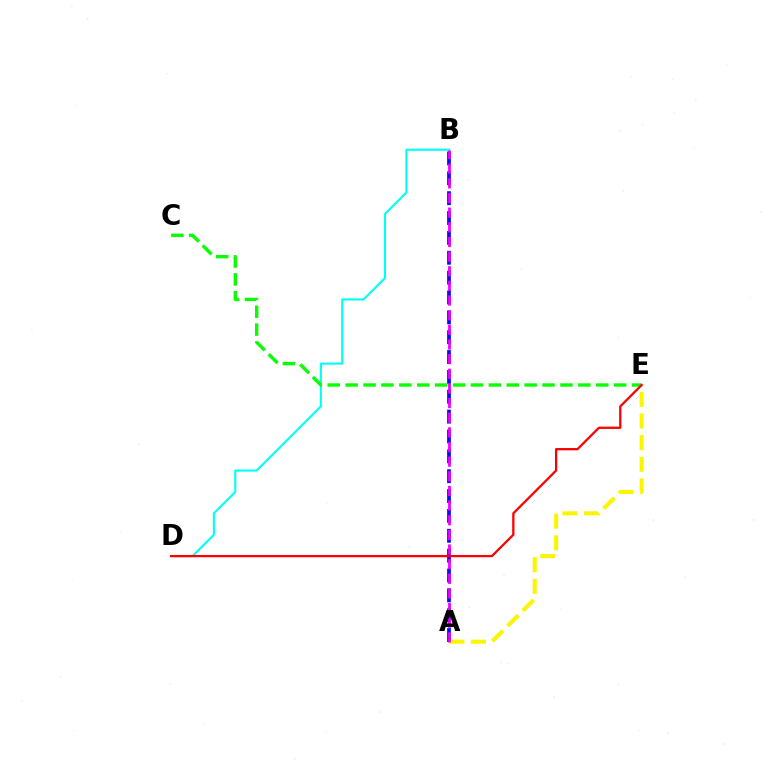{('B', 'D'): [{'color': '#00fff6', 'line_style': 'solid', 'thickness': 1.52}], ('A', 'B'): [{'color': '#0010ff', 'line_style': 'dashed', 'thickness': 2.7}, {'color': '#ee00ff', 'line_style': 'dashed', 'thickness': 1.99}], ('A', 'E'): [{'color': '#fcf500', 'line_style': 'dashed', 'thickness': 2.94}], ('C', 'E'): [{'color': '#08ff00', 'line_style': 'dashed', 'thickness': 2.43}], ('D', 'E'): [{'color': '#ff0000', 'line_style': 'solid', 'thickness': 1.64}]}